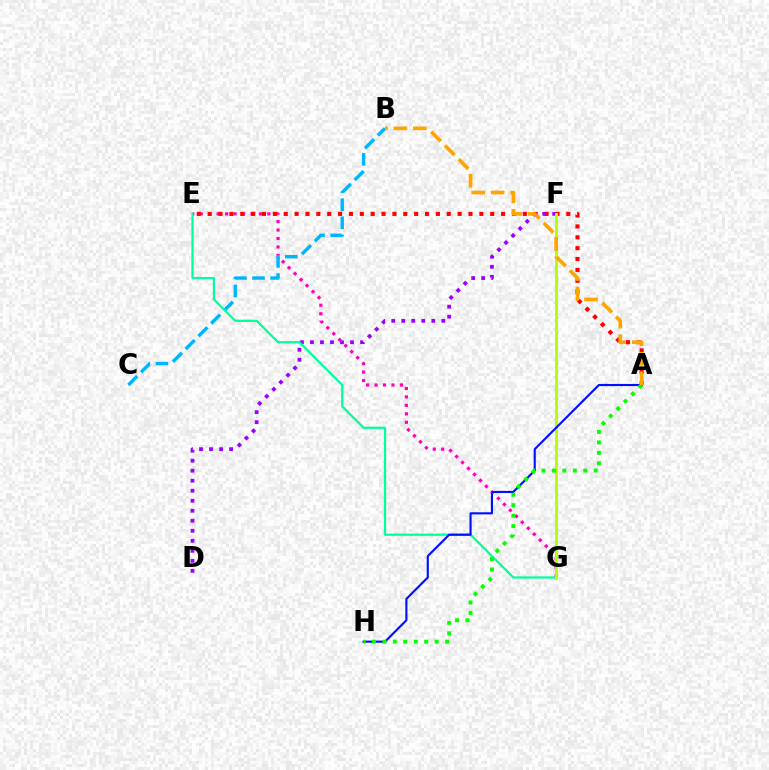{('E', 'G'): [{'color': '#ff00bd', 'line_style': 'dotted', 'thickness': 2.3}, {'color': '#00ff9d', 'line_style': 'solid', 'thickness': 1.61}], ('A', 'E'): [{'color': '#ff0000', 'line_style': 'dotted', 'thickness': 2.95}], ('D', 'F'): [{'color': '#9b00ff', 'line_style': 'dotted', 'thickness': 2.72}], ('B', 'C'): [{'color': '#00b5ff', 'line_style': 'dashed', 'thickness': 2.45}], ('F', 'G'): [{'color': '#b3ff00', 'line_style': 'solid', 'thickness': 2.09}], ('A', 'H'): [{'color': '#0010ff', 'line_style': 'solid', 'thickness': 1.54}, {'color': '#08ff00', 'line_style': 'dotted', 'thickness': 2.84}], ('A', 'B'): [{'color': '#ffa500', 'line_style': 'dashed', 'thickness': 2.65}]}